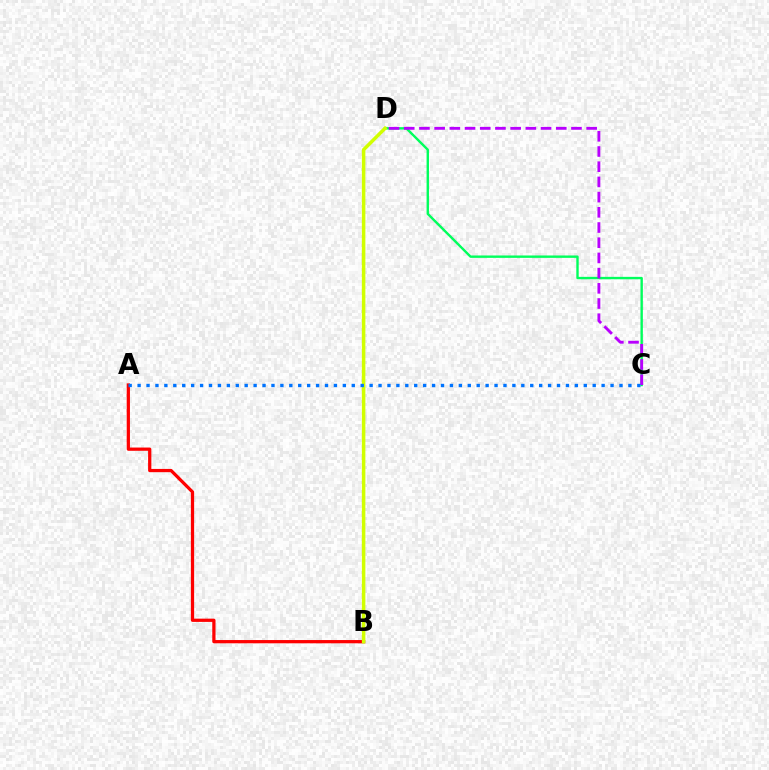{('A', 'B'): [{'color': '#ff0000', 'line_style': 'solid', 'thickness': 2.34}], ('C', 'D'): [{'color': '#00ff5c', 'line_style': 'solid', 'thickness': 1.72}, {'color': '#b900ff', 'line_style': 'dashed', 'thickness': 2.07}], ('B', 'D'): [{'color': '#d1ff00', 'line_style': 'solid', 'thickness': 2.52}], ('A', 'C'): [{'color': '#0074ff', 'line_style': 'dotted', 'thickness': 2.42}]}